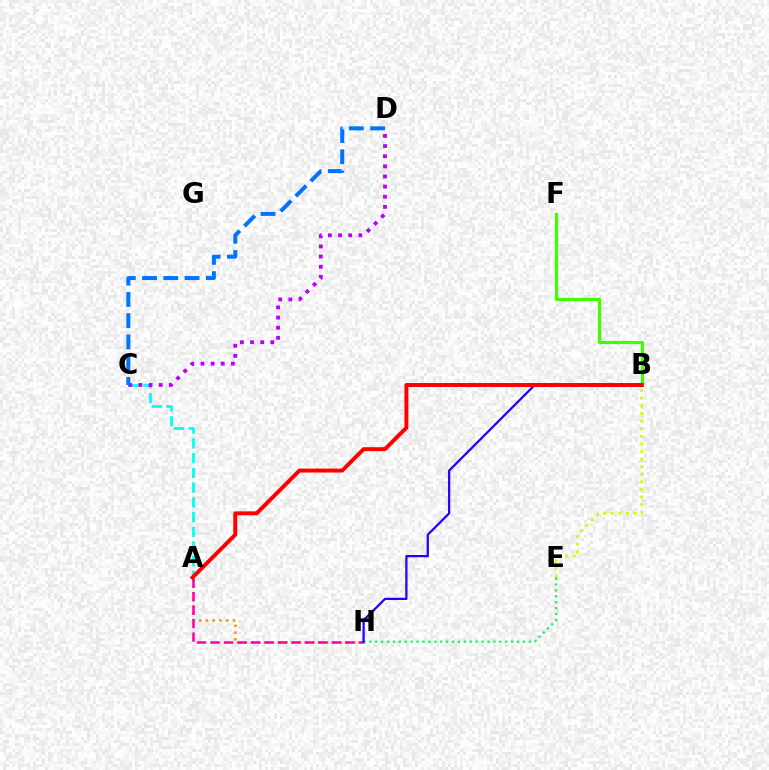{('B', 'F'): [{'color': '#3dff00', 'line_style': 'solid', 'thickness': 2.27}], ('A', 'C'): [{'color': '#00fff6', 'line_style': 'dashed', 'thickness': 2.0}], ('B', 'E'): [{'color': '#d1ff00', 'line_style': 'dotted', 'thickness': 2.07}], ('C', 'D'): [{'color': '#b900ff', 'line_style': 'dotted', 'thickness': 2.75}, {'color': '#0074ff', 'line_style': 'dashed', 'thickness': 2.89}], ('A', 'H'): [{'color': '#ff9400', 'line_style': 'dotted', 'thickness': 1.84}, {'color': '#ff00ac', 'line_style': 'dashed', 'thickness': 1.83}], ('E', 'H'): [{'color': '#00ff5c', 'line_style': 'dotted', 'thickness': 1.61}], ('B', 'H'): [{'color': '#2500ff', 'line_style': 'solid', 'thickness': 1.63}], ('A', 'B'): [{'color': '#ff0000', 'line_style': 'solid', 'thickness': 2.85}]}